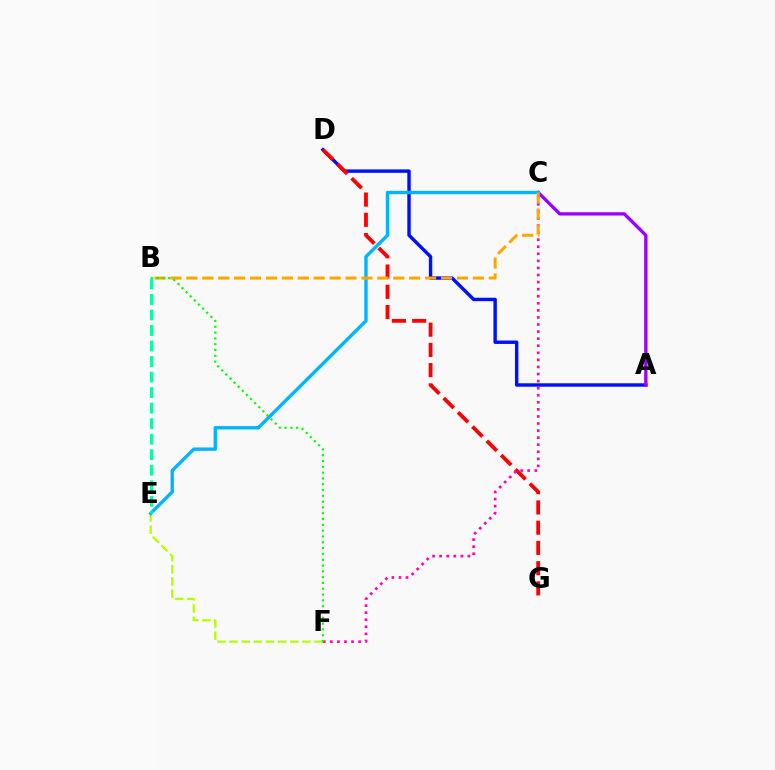{('E', 'F'): [{'color': '#b3ff00', 'line_style': 'dashed', 'thickness': 1.65}], ('A', 'D'): [{'color': '#0010ff', 'line_style': 'solid', 'thickness': 2.47}], ('D', 'G'): [{'color': '#ff0000', 'line_style': 'dashed', 'thickness': 2.75}], ('C', 'F'): [{'color': '#ff00bd', 'line_style': 'dotted', 'thickness': 1.92}], ('A', 'C'): [{'color': '#9b00ff', 'line_style': 'solid', 'thickness': 2.38}], ('C', 'E'): [{'color': '#00b5ff', 'line_style': 'solid', 'thickness': 2.43}], ('B', 'C'): [{'color': '#ffa500', 'line_style': 'dashed', 'thickness': 2.16}], ('B', 'F'): [{'color': '#08ff00', 'line_style': 'dotted', 'thickness': 1.58}], ('B', 'E'): [{'color': '#00ff9d', 'line_style': 'dashed', 'thickness': 2.11}]}